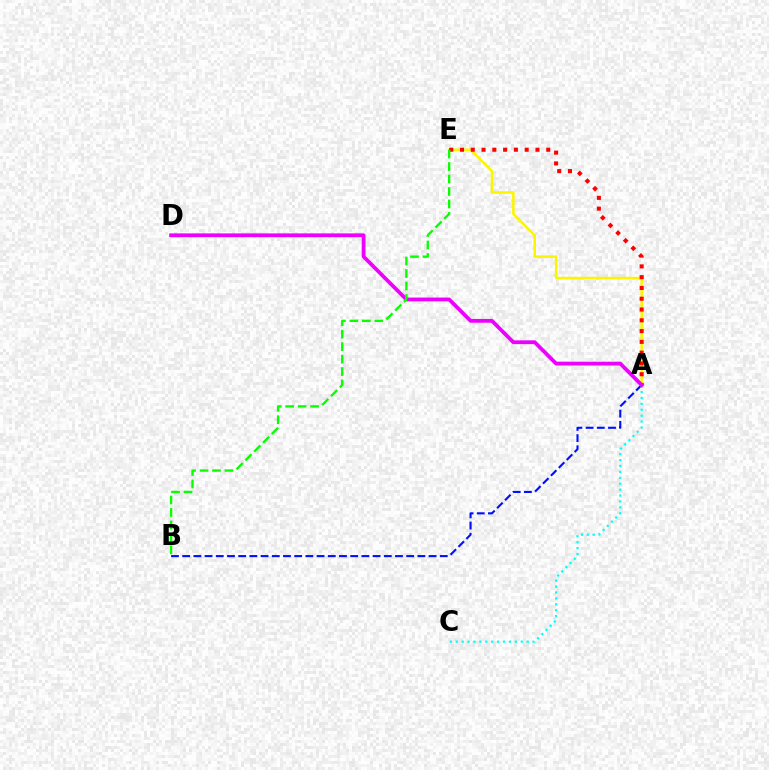{('A', 'E'): [{'color': '#fcf500', 'line_style': 'solid', 'thickness': 1.82}, {'color': '#ff0000', 'line_style': 'dotted', 'thickness': 2.93}], ('A', 'B'): [{'color': '#0010ff', 'line_style': 'dashed', 'thickness': 1.52}], ('A', 'C'): [{'color': '#00fff6', 'line_style': 'dotted', 'thickness': 1.61}], ('A', 'D'): [{'color': '#ee00ff', 'line_style': 'solid', 'thickness': 2.72}], ('B', 'E'): [{'color': '#08ff00', 'line_style': 'dashed', 'thickness': 1.69}]}